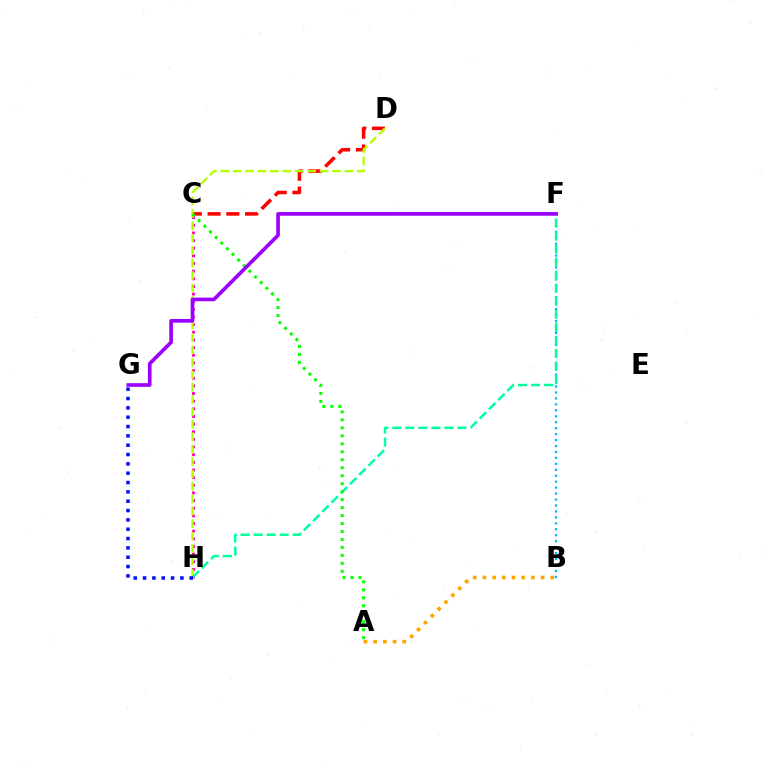{('C', 'H'): [{'color': '#ff00bd', 'line_style': 'dotted', 'thickness': 2.08}], ('C', 'D'): [{'color': '#ff0000', 'line_style': 'dashed', 'thickness': 2.55}], ('D', 'H'): [{'color': '#b3ff00', 'line_style': 'dashed', 'thickness': 1.69}], ('A', 'B'): [{'color': '#ffa500', 'line_style': 'dotted', 'thickness': 2.64}], ('B', 'F'): [{'color': '#00b5ff', 'line_style': 'dotted', 'thickness': 1.62}], ('F', 'H'): [{'color': '#00ff9d', 'line_style': 'dashed', 'thickness': 1.77}], ('A', 'C'): [{'color': '#08ff00', 'line_style': 'dotted', 'thickness': 2.17}], ('G', 'H'): [{'color': '#0010ff', 'line_style': 'dotted', 'thickness': 2.54}], ('F', 'G'): [{'color': '#9b00ff', 'line_style': 'solid', 'thickness': 2.63}]}